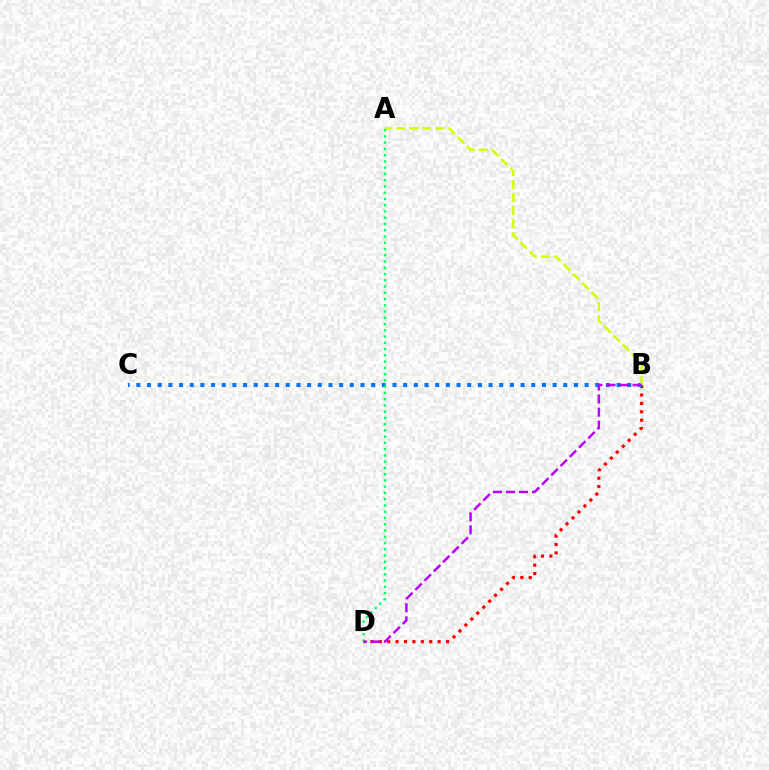{('B', 'D'): [{'color': '#ff0000', 'line_style': 'dotted', 'thickness': 2.28}, {'color': '#b900ff', 'line_style': 'dashed', 'thickness': 1.77}], ('B', 'C'): [{'color': '#0074ff', 'line_style': 'dotted', 'thickness': 2.9}], ('A', 'B'): [{'color': '#d1ff00', 'line_style': 'dashed', 'thickness': 1.78}], ('A', 'D'): [{'color': '#00ff5c', 'line_style': 'dotted', 'thickness': 1.7}]}